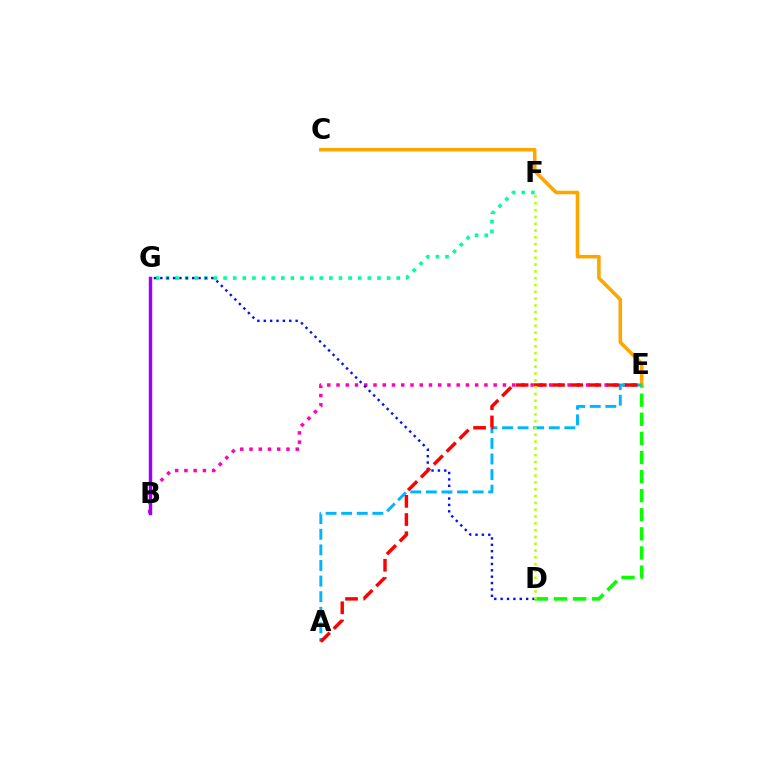{('F', 'G'): [{'color': '#00ff9d', 'line_style': 'dotted', 'thickness': 2.61}], ('B', 'E'): [{'color': '#ff00bd', 'line_style': 'dotted', 'thickness': 2.51}], ('D', 'G'): [{'color': '#0010ff', 'line_style': 'dotted', 'thickness': 1.73}], ('C', 'E'): [{'color': '#ffa500', 'line_style': 'solid', 'thickness': 2.57}], ('A', 'E'): [{'color': '#00b5ff', 'line_style': 'dashed', 'thickness': 2.12}, {'color': '#ff0000', 'line_style': 'dashed', 'thickness': 2.47}], ('D', 'E'): [{'color': '#08ff00', 'line_style': 'dashed', 'thickness': 2.59}], ('B', 'G'): [{'color': '#9b00ff', 'line_style': 'solid', 'thickness': 2.48}], ('D', 'F'): [{'color': '#b3ff00', 'line_style': 'dotted', 'thickness': 1.85}]}